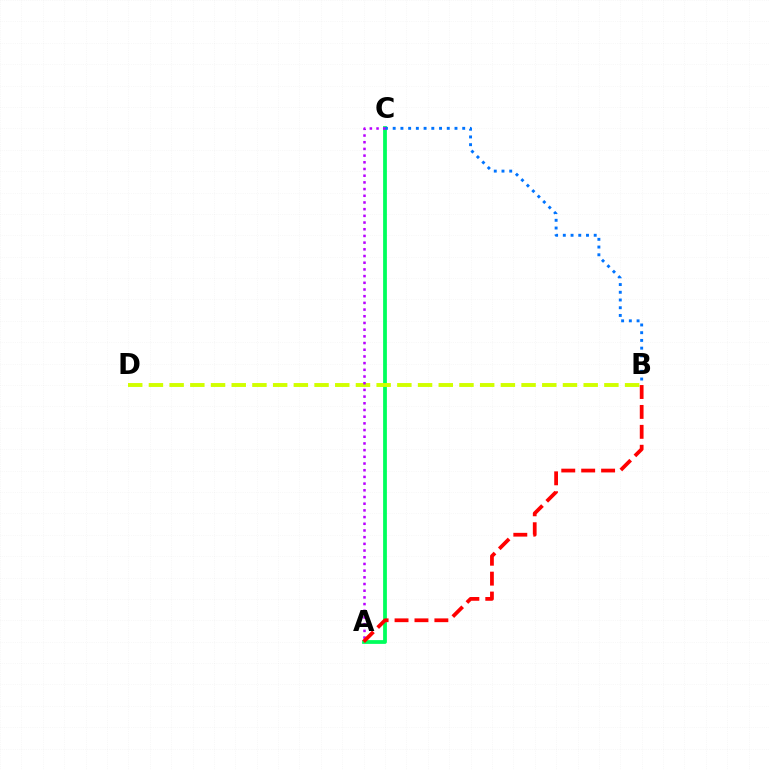{('A', 'C'): [{'color': '#00ff5c', 'line_style': 'solid', 'thickness': 2.72}, {'color': '#b900ff', 'line_style': 'dotted', 'thickness': 1.82}], ('B', 'C'): [{'color': '#0074ff', 'line_style': 'dotted', 'thickness': 2.1}], ('B', 'D'): [{'color': '#d1ff00', 'line_style': 'dashed', 'thickness': 2.81}], ('A', 'B'): [{'color': '#ff0000', 'line_style': 'dashed', 'thickness': 2.71}]}